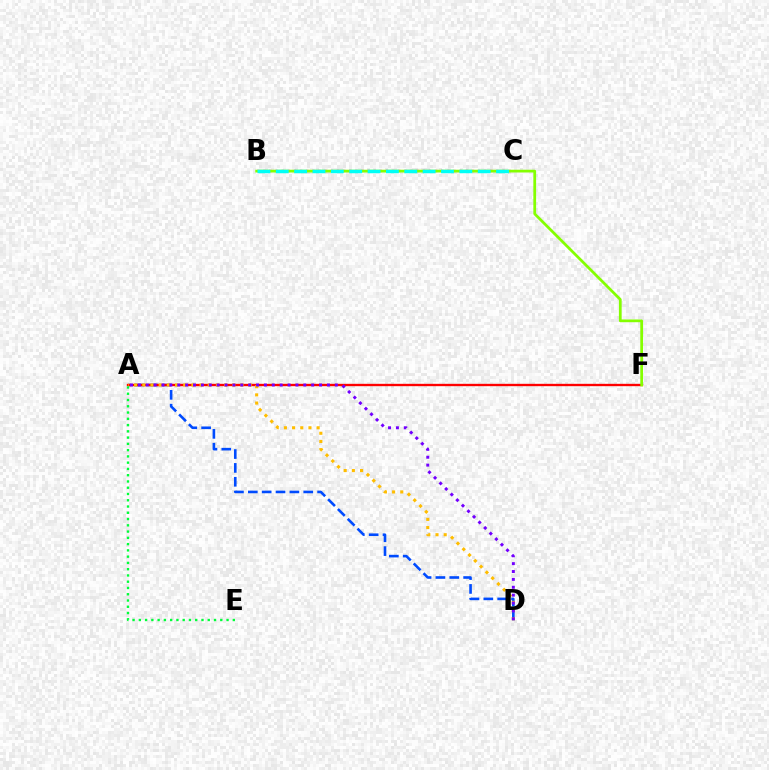{('B', 'C'): [{'color': '#ff00cf', 'line_style': 'dotted', 'thickness': 1.67}, {'color': '#00fff6', 'line_style': 'dashed', 'thickness': 2.49}], ('A', 'D'): [{'color': '#004bff', 'line_style': 'dashed', 'thickness': 1.88}, {'color': '#ffbd00', 'line_style': 'dotted', 'thickness': 2.22}, {'color': '#7200ff', 'line_style': 'dotted', 'thickness': 2.14}], ('A', 'F'): [{'color': '#ff0000', 'line_style': 'solid', 'thickness': 1.69}], ('B', 'F'): [{'color': '#84ff00', 'line_style': 'solid', 'thickness': 1.98}], ('A', 'E'): [{'color': '#00ff39', 'line_style': 'dotted', 'thickness': 1.7}]}